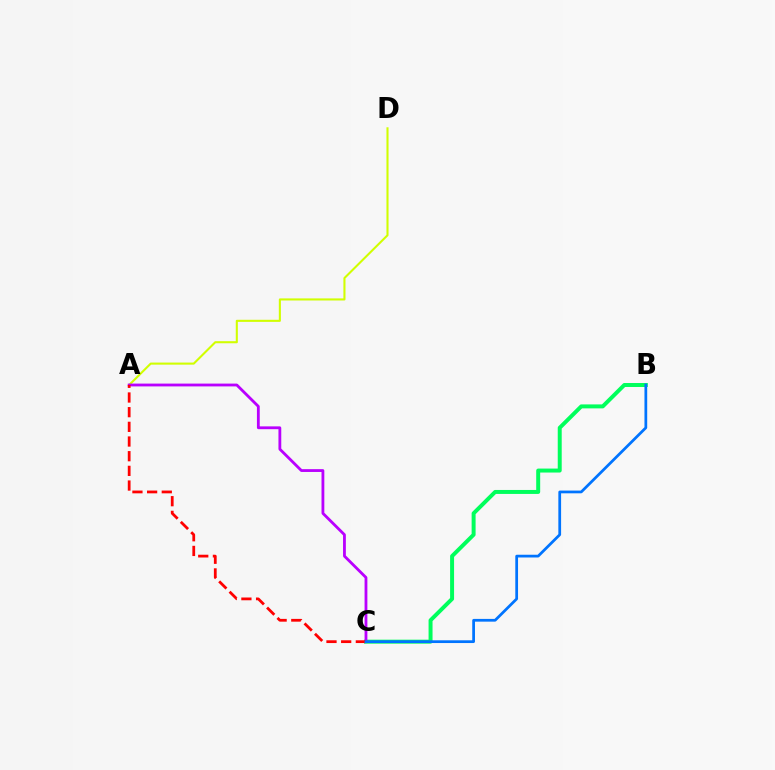{('B', 'C'): [{'color': '#00ff5c', 'line_style': 'solid', 'thickness': 2.86}, {'color': '#0074ff', 'line_style': 'solid', 'thickness': 1.98}], ('A', 'D'): [{'color': '#d1ff00', 'line_style': 'solid', 'thickness': 1.5}], ('A', 'C'): [{'color': '#b900ff', 'line_style': 'solid', 'thickness': 2.03}, {'color': '#ff0000', 'line_style': 'dashed', 'thickness': 1.99}]}